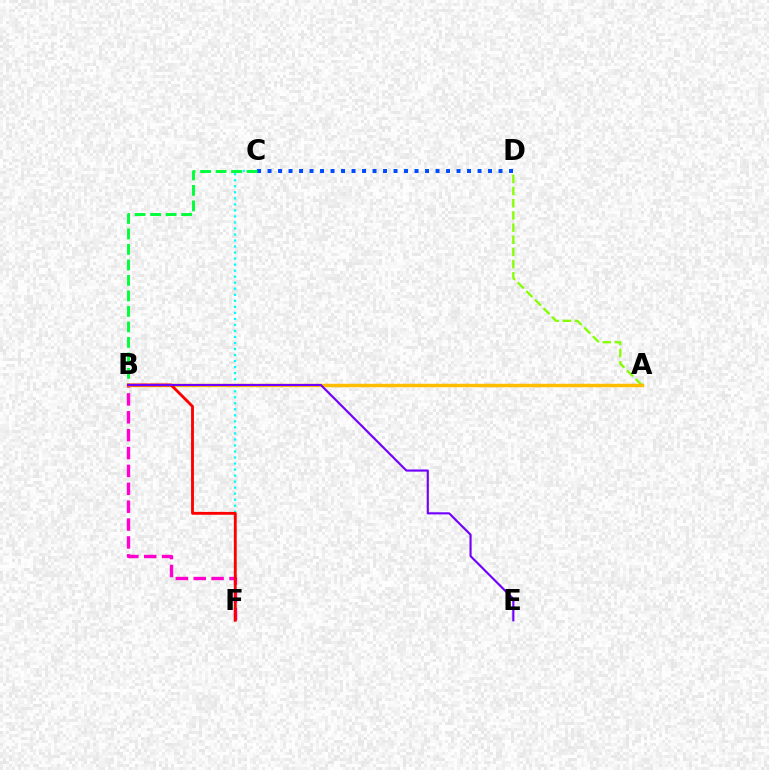{('C', 'D'): [{'color': '#004bff', 'line_style': 'dotted', 'thickness': 2.85}], ('C', 'F'): [{'color': '#00fff6', 'line_style': 'dotted', 'thickness': 1.64}], ('B', 'C'): [{'color': '#00ff39', 'line_style': 'dashed', 'thickness': 2.11}], ('A', 'D'): [{'color': '#84ff00', 'line_style': 'dashed', 'thickness': 1.65}], ('B', 'F'): [{'color': '#ff00cf', 'line_style': 'dashed', 'thickness': 2.43}, {'color': '#ff0000', 'line_style': 'solid', 'thickness': 2.06}], ('A', 'B'): [{'color': '#ffbd00', 'line_style': 'solid', 'thickness': 2.47}], ('B', 'E'): [{'color': '#7200ff', 'line_style': 'solid', 'thickness': 1.55}]}